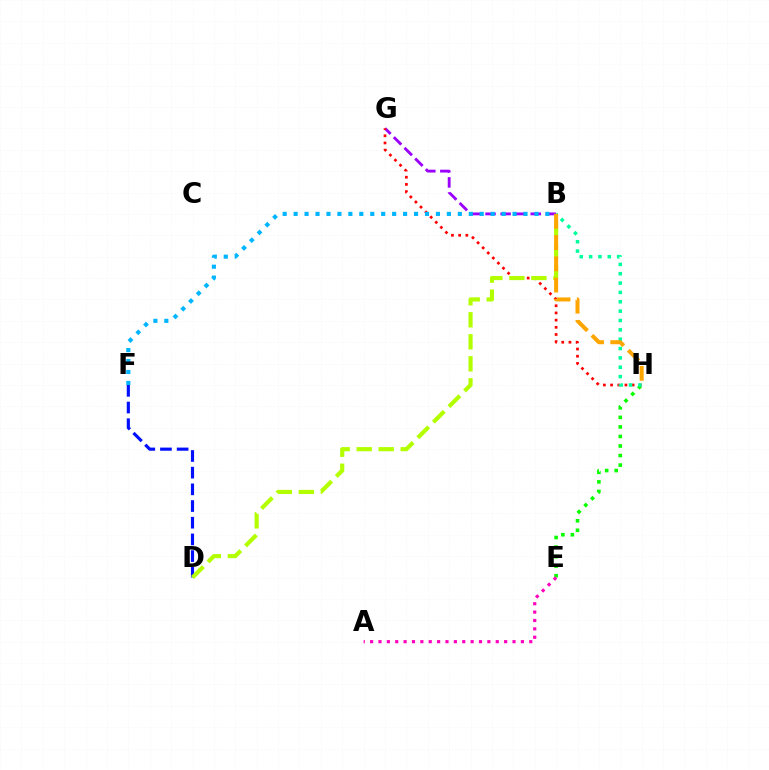{('E', 'H'): [{'color': '#08ff00', 'line_style': 'dotted', 'thickness': 2.59}], ('A', 'E'): [{'color': '#ff00bd', 'line_style': 'dotted', 'thickness': 2.28}], ('D', 'F'): [{'color': '#0010ff', 'line_style': 'dashed', 'thickness': 2.27}], ('B', 'G'): [{'color': '#9b00ff', 'line_style': 'dashed', 'thickness': 2.05}], ('G', 'H'): [{'color': '#ff0000', 'line_style': 'dotted', 'thickness': 1.95}], ('B', 'D'): [{'color': '#b3ff00', 'line_style': 'dashed', 'thickness': 2.99}], ('B', 'H'): [{'color': '#00ff9d', 'line_style': 'dotted', 'thickness': 2.54}, {'color': '#ffa500', 'line_style': 'dashed', 'thickness': 2.89}], ('B', 'F'): [{'color': '#00b5ff', 'line_style': 'dotted', 'thickness': 2.97}]}